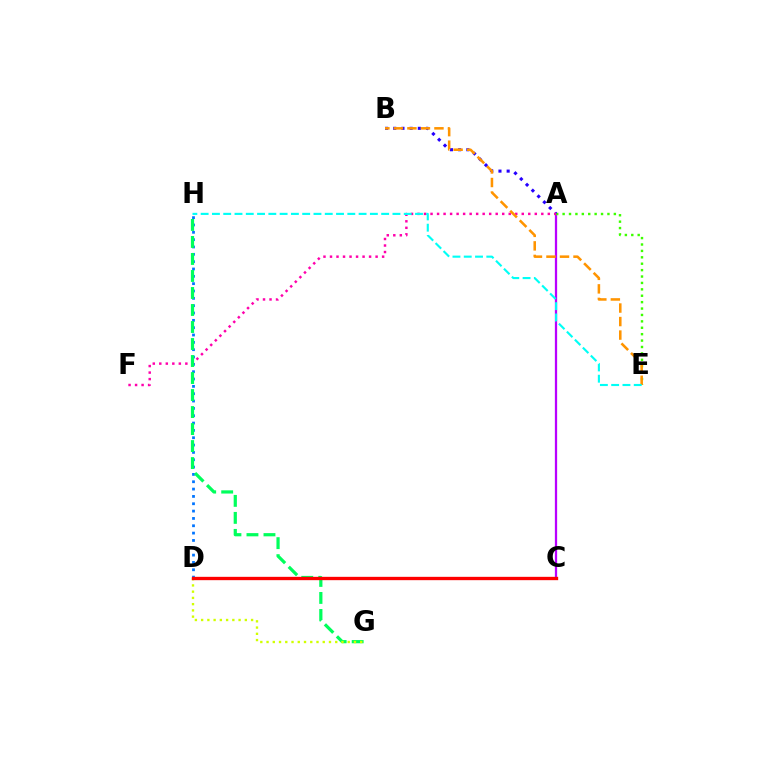{('A', 'C'): [{'color': '#b900ff', 'line_style': 'solid', 'thickness': 1.63}], ('A', 'E'): [{'color': '#3dff00', 'line_style': 'dotted', 'thickness': 1.74}], ('D', 'H'): [{'color': '#0074ff', 'line_style': 'dotted', 'thickness': 1.99}], ('A', 'B'): [{'color': '#2500ff', 'line_style': 'dotted', 'thickness': 2.23}], ('A', 'F'): [{'color': '#ff00ac', 'line_style': 'dotted', 'thickness': 1.77}], ('G', 'H'): [{'color': '#00ff5c', 'line_style': 'dashed', 'thickness': 2.31}], ('D', 'G'): [{'color': '#d1ff00', 'line_style': 'dotted', 'thickness': 1.7}], ('B', 'E'): [{'color': '#ff9400', 'line_style': 'dashed', 'thickness': 1.84}], ('E', 'H'): [{'color': '#00fff6', 'line_style': 'dashed', 'thickness': 1.53}], ('C', 'D'): [{'color': '#ff0000', 'line_style': 'solid', 'thickness': 2.4}]}